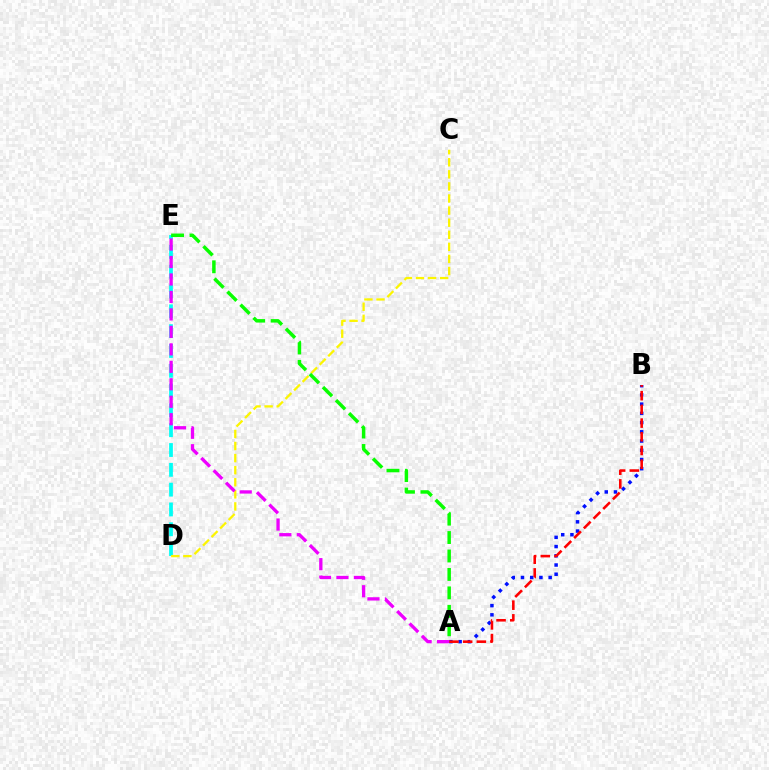{('A', 'B'): [{'color': '#0010ff', 'line_style': 'dotted', 'thickness': 2.51}, {'color': '#ff0000', 'line_style': 'dashed', 'thickness': 1.86}], ('D', 'E'): [{'color': '#00fff6', 'line_style': 'dashed', 'thickness': 2.69}], ('C', 'D'): [{'color': '#fcf500', 'line_style': 'dashed', 'thickness': 1.64}], ('A', 'E'): [{'color': '#08ff00', 'line_style': 'dashed', 'thickness': 2.51}, {'color': '#ee00ff', 'line_style': 'dashed', 'thickness': 2.37}]}